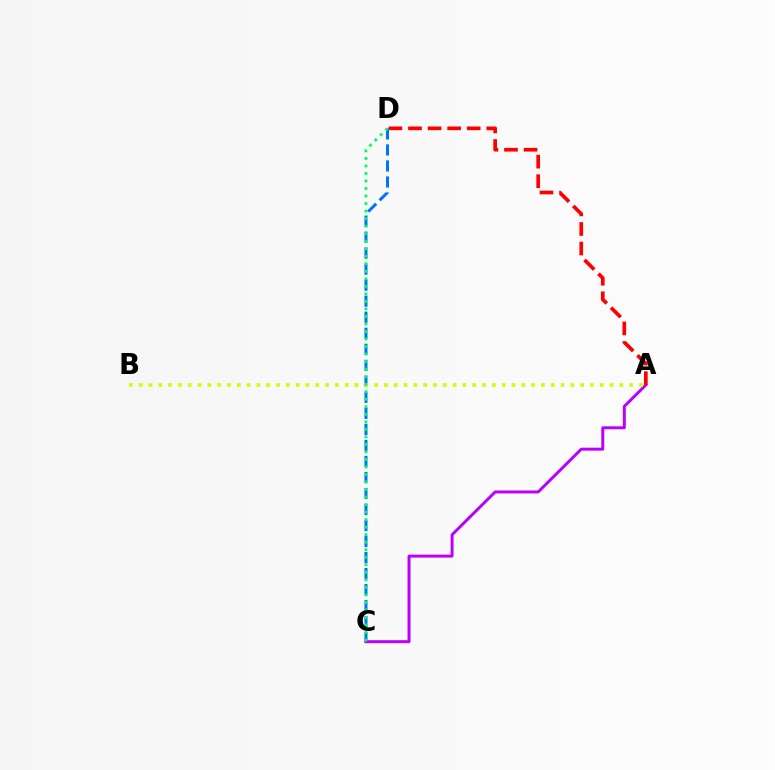{('C', 'D'): [{'color': '#0074ff', 'line_style': 'dashed', 'thickness': 2.18}, {'color': '#00ff5c', 'line_style': 'dotted', 'thickness': 2.04}], ('A', 'C'): [{'color': '#b900ff', 'line_style': 'solid', 'thickness': 2.13}], ('A', 'B'): [{'color': '#d1ff00', 'line_style': 'dotted', 'thickness': 2.67}], ('A', 'D'): [{'color': '#ff0000', 'line_style': 'dashed', 'thickness': 2.66}]}